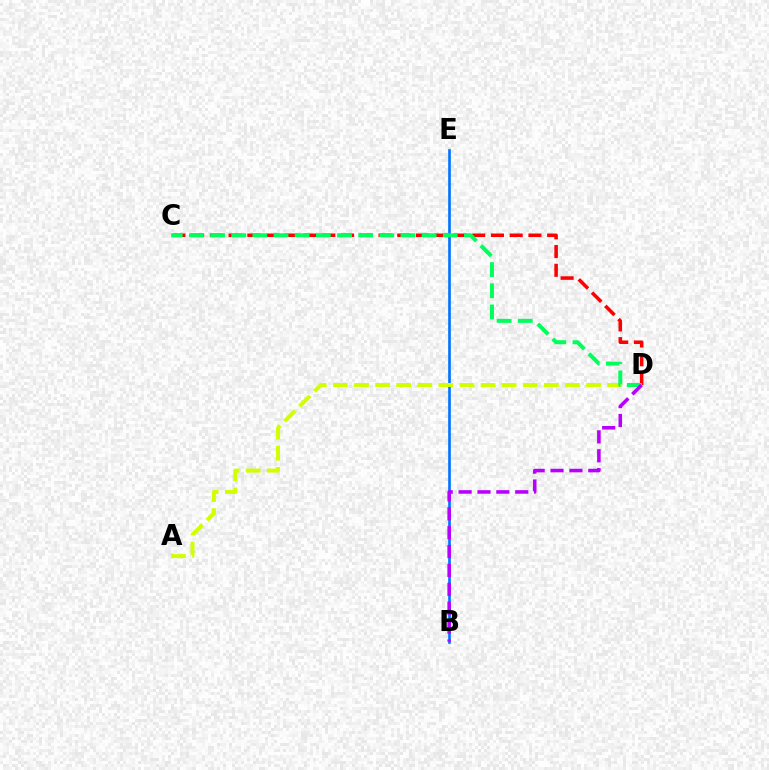{('C', 'D'): [{'color': '#ff0000', 'line_style': 'dashed', 'thickness': 2.55}, {'color': '#00ff5c', 'line_style': 'dashed', 'thickness': 2.87}], ('B', 'E'): [{'color': '#0074ff', 'line_style': 'solid', 'thickness': 1.91}], ('A', 'D'): [{'color': '#d1ff00', 'line_style': 'dashed', 'thickness': 2.87}], ('B', 'D'): [{'color': '#b900ff', 'line_style': 'dashed', 'thickness': 2.57}]}